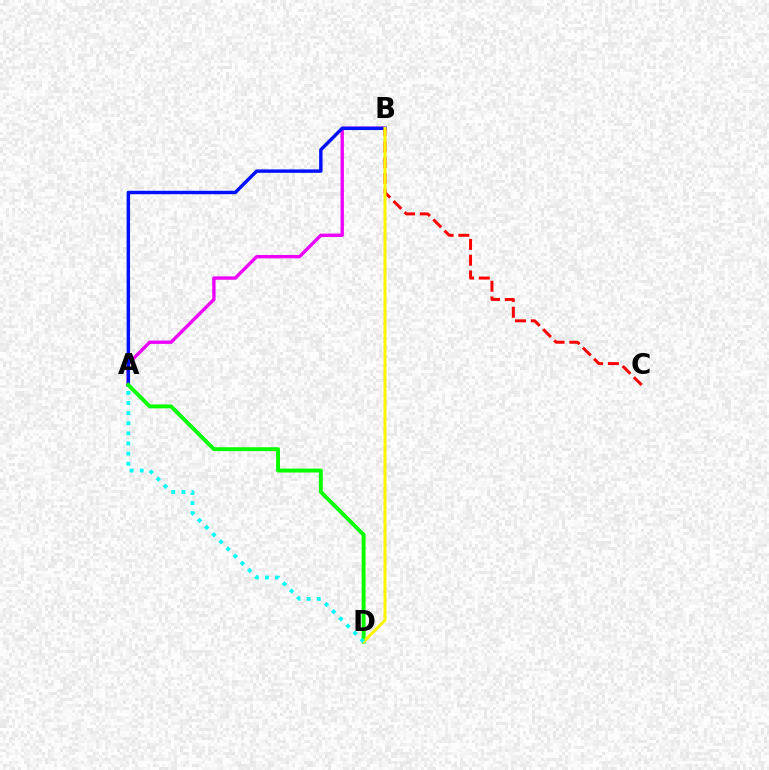{('A', 'B'): [{'color': '#ee00ff', 'line_style': 'solid', 'thickness': 2.42}, {'color': '#0010ff', 'line_style': 'solid', 'thickness': 2.46}], ('B', 'C'): [{'color': '#ff0000', 'line_style': 'dashed', 'thickness': 2.15}], ('A', 'D'): [{'color': '#08ff00', 'line_style': 'solid', 'thickness': 2.8}, {'color': '#00fff6', 'line_style': 'dotted', 'thickness': 2.75}], ('B', 'D'): [{'color': '#fcf500', 'line_style': 'solid', 'thickness': 2.17}]}